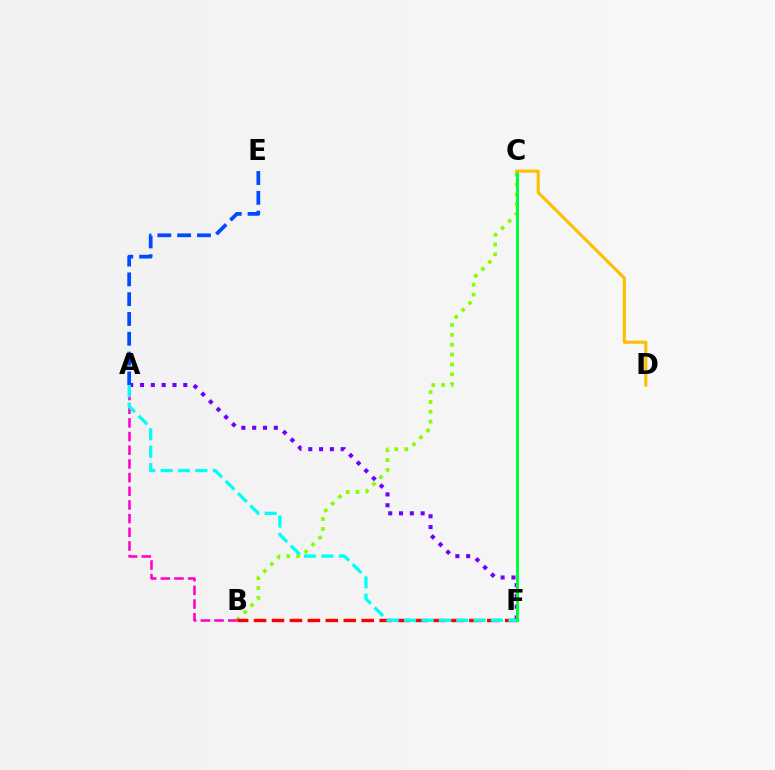{('B', 'C'): [{'color': '#84ff00', 'line_style': 'dotted', 'thickness': 2.68}], ('B', 'F'): [{'color': '#ff0000', 'line_style': 'dashed', 'thickness': 2.44}], ('A', 'F'): [{'color': '#7200ff', 'line_style': 'dotted', 'thickness': 2.94}, {'color': '#00fff6', 'line_style': 'dashed', 'thickness': 2.36}], ('A', 'B'): [{'color': '#ff00cf', 'line_style': 'dashed', 'thickness': 1.86}], ('A', 'E'): [{'color': '#004bff', 'line_style': 'dashed', 'thickness': 2.69}], ('C', 'F'): [{'color': '#00ff39', 'line_style': 'solid', 'thickness': 2.13}], ('C', 'D'): [{'color': '#ffbd00', 'line_style': 'solid', 'thickness': 2.22}]}